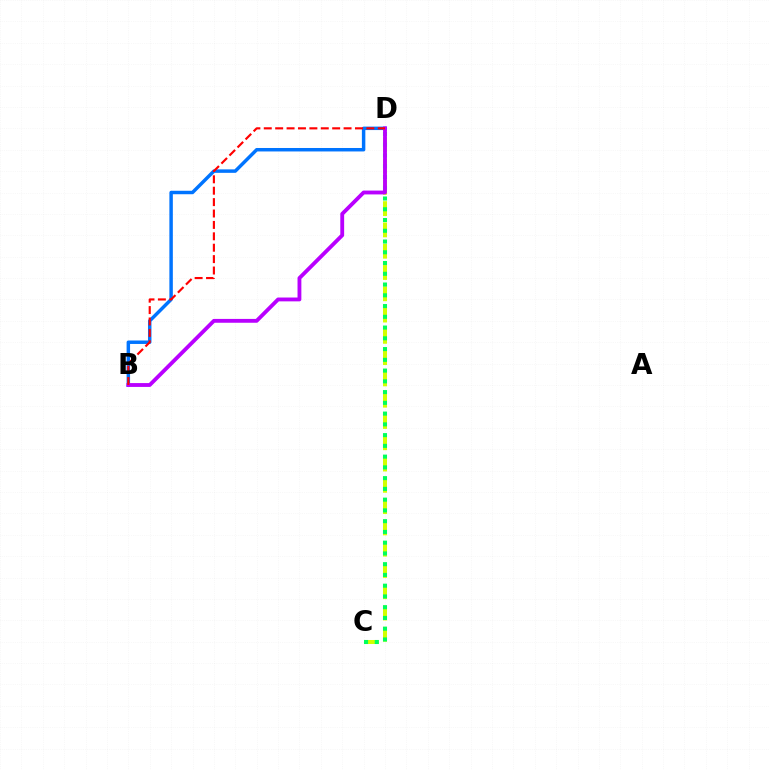{('C', 'D'): [{'color': '#d1ff00', 'line_style': 'dashed', 'thickness': 2.89}, {'color': '#00ff5c', 'line_style': 'dotted', 'thickness': 2.92}], ('B', 'D'): [{'color': '#0074ff', 'line_style': 'solid', 'thickness': 2.49}, {'color': '#b900ff', 'line_style': 'solid', 'thickness': 2.77}, {'color': '#ff0000', 'line_style': 'dashed', 'thickness': 1.55}]}